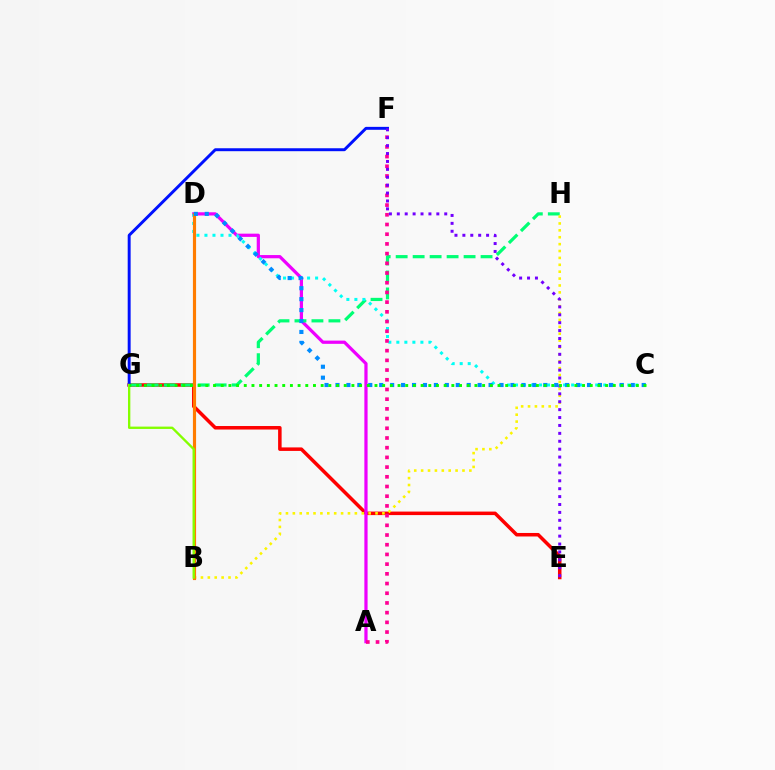{('E', 'G'): [{'color': '#ff0000', 'line_style': 'solid', 'thickness': 2.53}], ('A', 'D'): [{'color': '#ee00ff', 'line_style': 'solid', 'thickness': 2.32}], ('G', 'H'): [{'color': '#00ff74', 'line_style': 'dashed', 'thickness': 2.31}], ('C', 'D'): [{'color': '#00fff6', 'line_style': 'dotted', 'thickness': 2.18}, {'color': '#008cff', 'line_style': 'dotted', 'thickness': 2.97}], ('A', 'F'): [{'color': '#ff0094', 'line_style': 'dotted', 'thickness': 2.64}], ('F', 'G'): [{'color': '#0010ff', 'line_style': 'solid', 'thickness': 2.11}], ('B', 'H'): [{'color': '#fcf500', 'line_style': 'dotted', 'thickness': 1.87}], ('E', 'F'): [{'color': '#7200ff', 'line_style': 'dotted', 'thickness': 2.15}], ('B', 'D'): [{'color': '#ff7c00', 'line_style': 'solid', 'thickness': 2.27}], ('B', 'G'): [{'color': '#84ff00', 'line_style': 'solid', 'thickness': 1.69}], ('C', 'G'): [{'color': '#08ff00', 'line_style': 'dotted', 'thickness': 2.09}]}